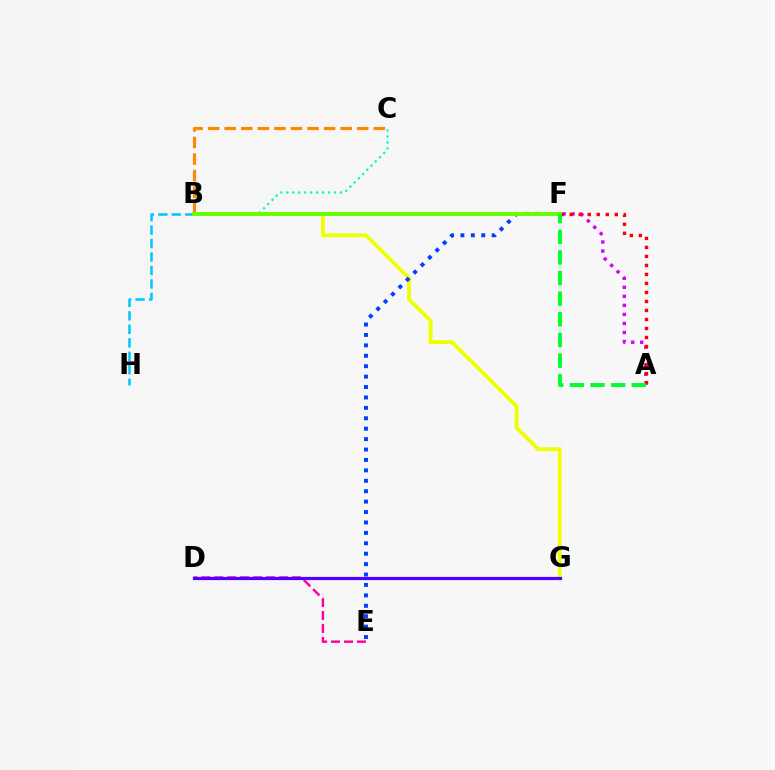{('B', 'G'): [{'color': '#eeff00', 'line_style': 'solid', 'thickness': 2.73}], ('D', 'E'): [{'color': '#ff00a0', 'line_style': 'dashed', 'thickness': 1.76}], ('B', 'C'): [{'color': '#00ffaf', 'line_style': 'dotted', 'thickness': 1.62}, {'color': '#ff8800', 'line_style': 'dashed', 'thickness': 2.25}], ('A', 'F'): [{'color': '#d600ff', 'line_style': 'dotted', 'thickness': 2.46}, {'color': '#ff0000', 'line_style': 'dotted', 'thickness': 2.45}, {'color': '#00ff27', 'line_style': 'dashed', 'thickness': 2.8}], ('E', 'F'): [{'color': '#003fff', 'line_style': 'dotted', 'thickness': 2.83}], ('B', 'H'): [{'color': '#00c7ff', 'line_style': 'dashed', 'thickness': 1.83}], ('D', 'G'): [{'color': '#4f00ff', 'line_style': 'solid', 'thickness': 2.31}], ('B', 'F'): [{'color': '#66ff00', 'line_style': 'solid', 'thickness': 2.85}]}